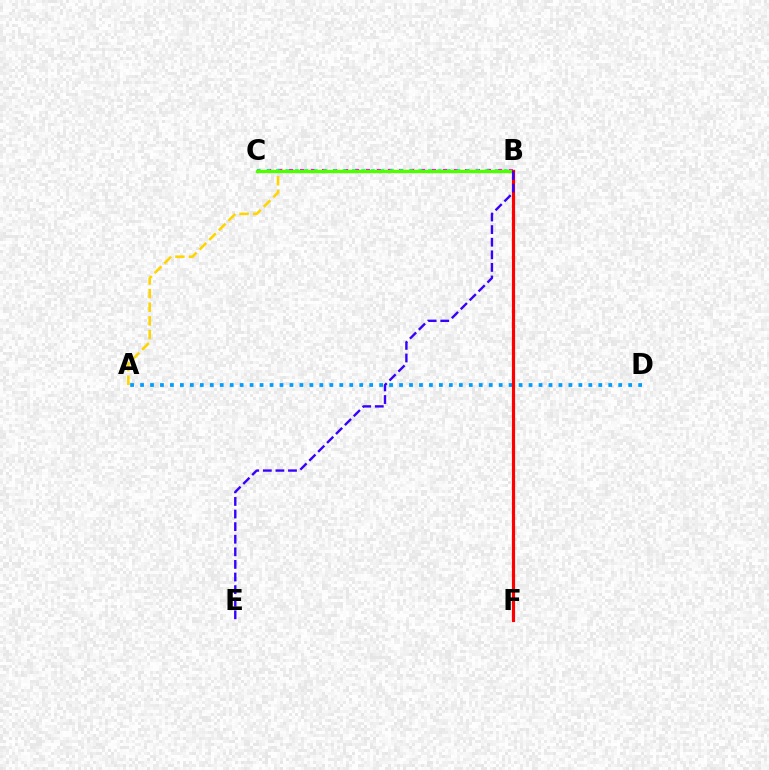{('A', 'D'): [{'color': '#009eff', 'line_style': 'dotted', 'thickness': 2.71}], ('A', 'B'): [{'color': '#ffd500', 'line_style': 'dashed', 'thickness': 1.85}], ('B', 'C'): [{'color': '#ff00ed', 'line_style': 'dotted', 'thickness': 2.99}, {'color': '#00ff86', 'line_style': 'dotted', 'thickness': 2.58}, {'color': '#4fff00', 'line_style': 'solid', 'thickness': 2.4}], ('B', 'F'): [{'color': '#ff0000', 'line_style': 'solid', 'thickness': 2.28}], ('B', 'E'): [{'color': '#3700ff', 'line_style': 'dashed', 'thickness': 1.71}]}